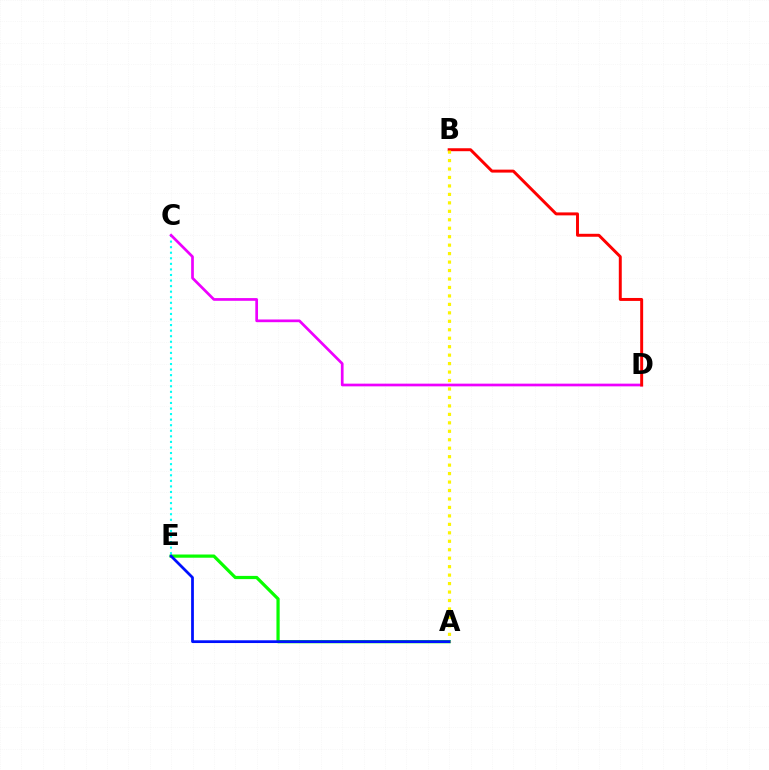{('A', 'E'): [{'color': '#08ff00', 'line_style': 'solid', 'thickness': 2.31}, {'color': '#0010ff', 'line_style': 'solid', 'thickness': 1.98}], ('C', 'E'): [{'color': '#00fff6', 'line_style': 'dotted', 'thickness': 1.51}], ('C', 'D'): [{'color': '#ee00ff', 'line_style': 'solid', 'thickness': 1.95}], ('B', 'D'): [{'color': '#ff0000', 'line_style': 'solid', 'thickness': 2.13}], ('A', 'B'): [{'color': '#fcf500', 'line_style': 'dotted', 'thickness': 2.3}]}